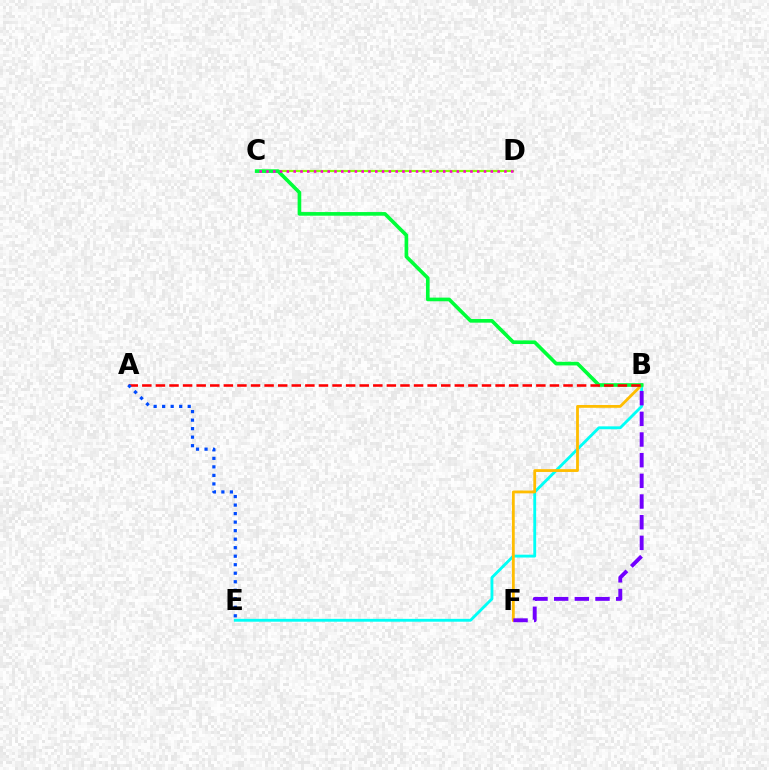{('B', 'E'): [{'color': '#00fff6', 'line_style': 'solid', 'thickness': 2.05}], ('B', 'F'): [{'color': '#ffbd00', 'line_style': 'solid', 'thickness': 2.02}, {'color': '#7200ff', 'line_style': 'dashed', 'thickness': 2.81}], ('C', 'D'): [{'color': '#84ff00', 'line_style': 'solid', 'thickness': 1.56}, {'color': '#ff00cf', 'line_style': 'dotted', 'thickness': 1.85}], ('B', 'C'): [{'color': '#00ff39', 'line_style': 'solid', 'thickness': 2.62}], ('A', 'B'): [{'color': '#ff0000', 'line_style': 'dashed', 'thickness': 1.85}], ('A', 'E'): [{'color': '#004bff', 'line_style': 'dotted', 'thickness': 2.31}]}